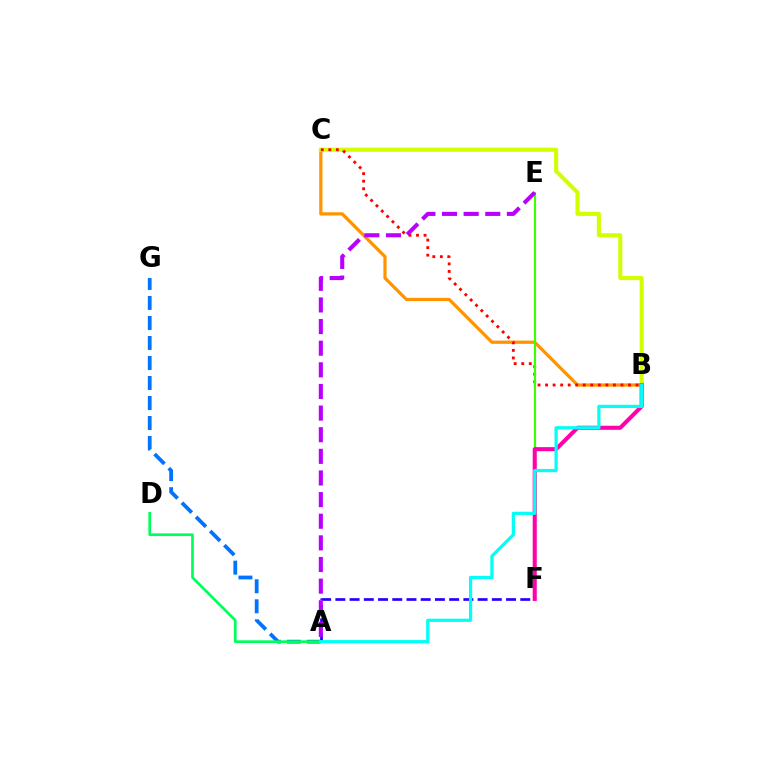{('B', 'C'): [{'color': '#ff9400', 'line_style': 'solid', 'thickness': 2.34}, {'color': '#d1ff00', 'line_style': 'solid', 'thickness': 2.94}, {'color': '#ff0000', 'line_style': 'dotted', 'thickness': 2.05}], ('A', 'G'): [{'color': '#0074ff', 'line_style': 'dashed', 'thickness': 2.72}], ('A', 'F'): [{'color': '#2500ff', 'line_style': 'dashed', 'thickness': 1.93}], ('A', 'D'): [{'color': '#00ff5c', 'line_style': 'solid', 'thickness': 1.95}], ('E', 'F'): [{'color': '#3dff00', 'line_style': 'solid', 'thickness': 1.55}], ('B', 'F'): [{'color': '#ff00ac', 'line_style': 'solid', 'thickness': 2.92}], ('A', 'E'): [{'color': '#b900ff', 'line_style': 'dashed', 'thickness': 2.94}], ('A', 'B'): [{'color': '#00fff6', 'line_style': 'solid', 'thickness': 2.32}]}